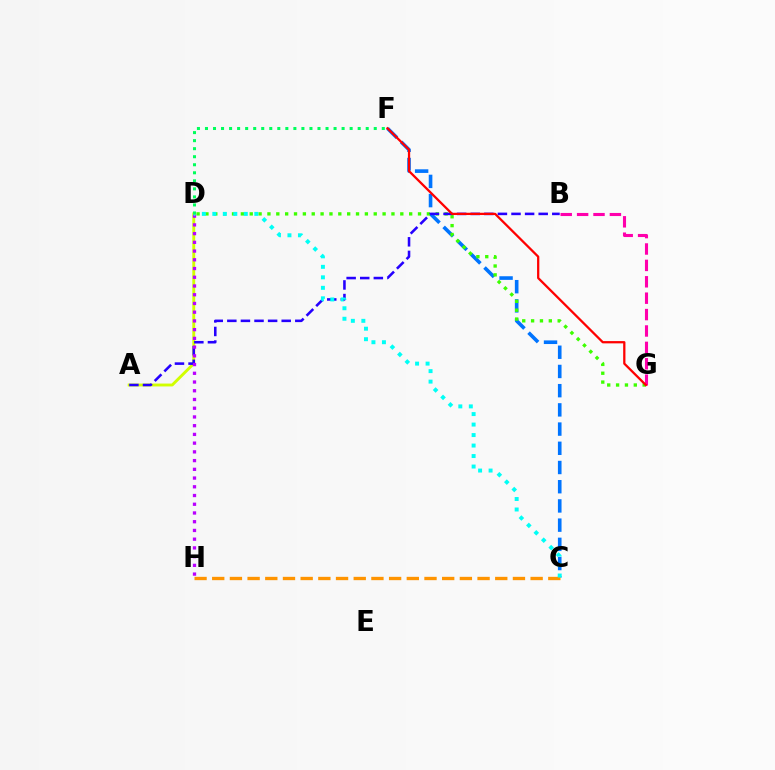{('C', 'F'): [{'color': '#0074ff', 'line_style': 'dashed', 'thickness': 2.61}], ('D', 'G'): [{'color': '#3dff00', 'line_style': 'dotted', 'thickness': 2.41}], ('C', 'H'): [{'color': '#ff9400', 'line_style': 'dashed', 'thickness': 2.4}], ('B', 'G'): [{'color': '#ff00ac', 'line_style': 'dashed', 'thickness': 2.23}], ('A', 'D'): [{'color': '#d1ff00', 'line_style': 'solid', 'thickness': 2.08}], ('A', 'B'): [{'color': '#2500ff', 'line_style': 'dashed', 'thickness': 1.85}], ('D', 'H'): [{'color': '#b900ff', 'line_style': 'dotted', 'thickness': 2.37}], ('C', 'D'): [{'color': '#00fff6', 'line_style': 'dotted', 'thickness': 2.85}], ('D', 'F'): [{'color': '#00ff5c', 'line_style': 'dotted', 'thickness': 2.18}], ('F', 'G'): [{'color': '#ff0000', 'line_style': 'solid', 'thickness': 1.63}]}